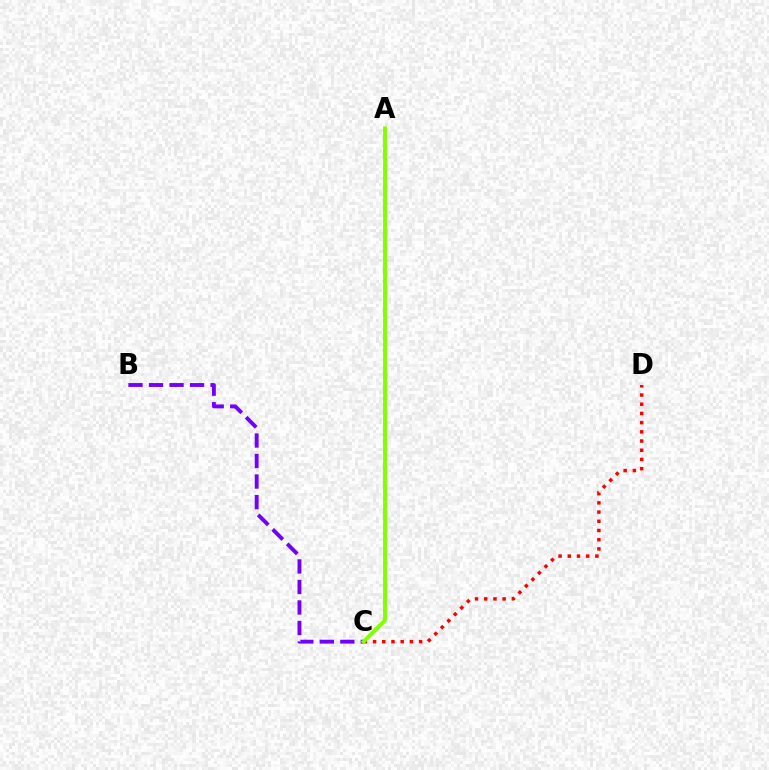{('C', 'D'): [{'color': '#ff0000', 'line_style': 'dotted', 'thickness': 2.5}], ('B', 'C'): [{'color': '#7200ff', 'line_style': 'dashed', 'thickness': 2.79}], ('A', 'C'): [{'color': '#00fff6', 'line_style': 'solid', 'thickness': 1.7}, {'color': '#84ff00', 'line_style': 'solid', 'thickness': 2.82}]}